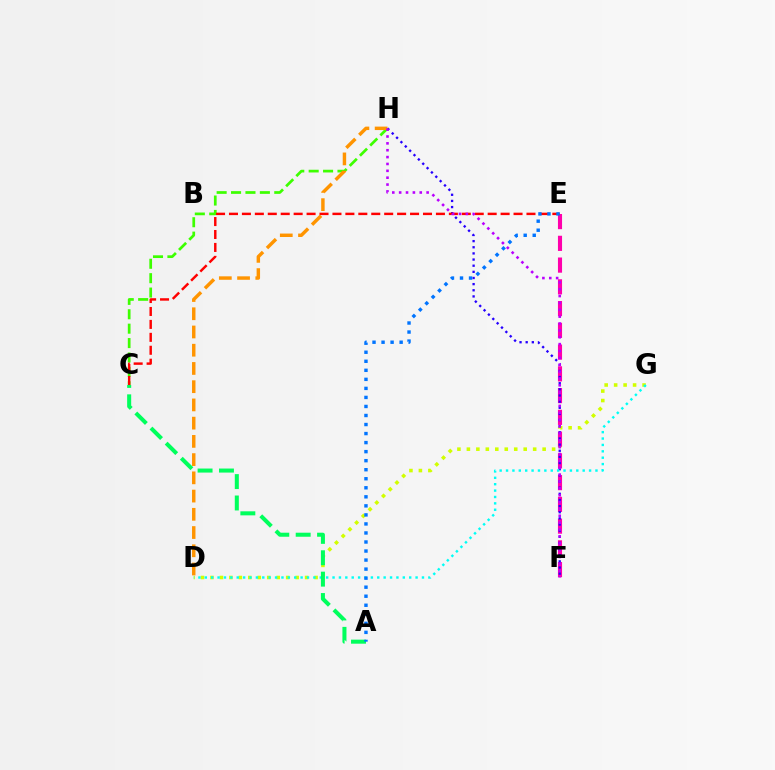{('D', 'G'): [{'color': '#d1ff00', 'line_style': 'dotted', 'thickness': 2.57}, {'color': '#00fff6', 'line_style': 'dotted', 'thickness': 1.74}], ('E', 'F'): [{'color': '#ff00ac', 'line_style': 'dashed', 'thickness': 2.95}], ('C', 'H'): [{'color': '#3dff00', 'line_style': 'dashed', 'thickness': 1.96}], ('F', 'H'): [{'color': '#2500ff', 'line_style': 'dotted', 'thickness': 1.67}, {'color': '#b900ff', 'line_style': 'dotted', 'thickness': 1.87}], ('A', 'C'): [{'color': '#00ff5c', 'line_style': 'dashed', 'thickness': 2.91}], ('C', 'E'): [{'color': '#ff0000', 'line_style': 'dashed', 'thickness': 1.76}], ('A', 'E'): [{'color': '#0074ff', 'line_style': 'dotted', 'thickness': 2.46}], ('D', 'H'): [{'color': '#ff9400', 'line_style': 'dashed', 'thickness': 2.48}]}